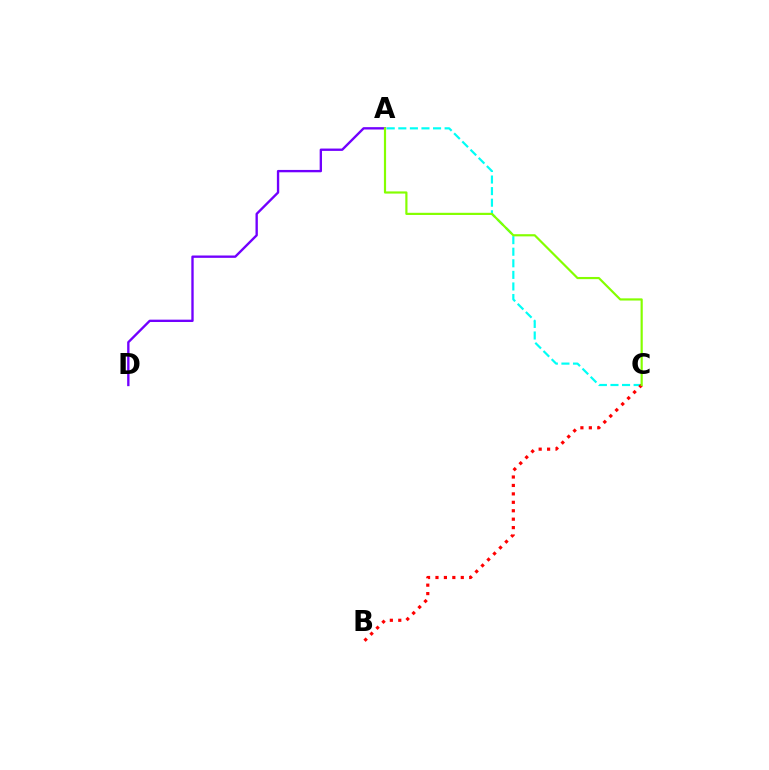{('A', 'D'): [{'color': '#7200ff', 'line_style': 'solid', 'thickness': 1.69}], ('A', 'C'): [{'color': '#00fff6', 'line_style': 'dashed', 'thickness': 1.57}, {'color': '#84ff00', 'line_style': 'solid', 'thickness': 1.57}], ('B', 'C'): [{'color': '#ff0000', 'line_style': 'dotted', 'thickness': 2.29}]}